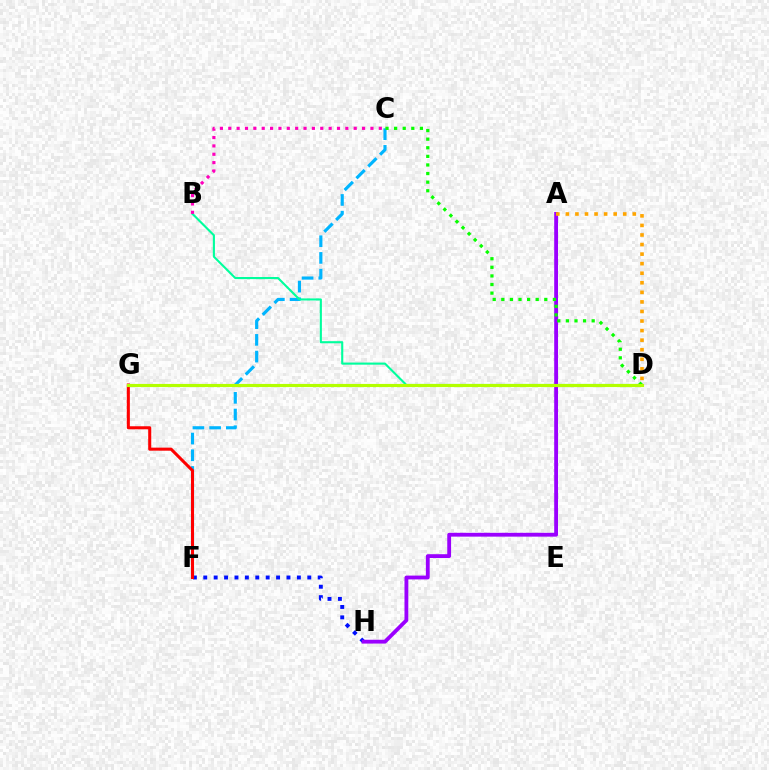{('F', 'H'): [{'color': '#0010ff', 'line_style': 'dotted', 'thickness': 2.83}], ('C', 'F'): [{'color': '#00b5ff', 'line_style': 'dashed', 'thickness': 2.27}], ('B', 'D'): [{'color': '#00ff9d', 'line_style': 'solid', 'thickness': 1.52}], ('F', 'G'): [{'color': '#ff0000', 'line_style': 'solid', 'thickness': 2.2}], ('A', 'H'): [{'color': '#9b00ff', 'line_style': 'solid', 'thickness': 2.75}], ('C', 'D'): [{'color': '#08ff00', 'line_style': 'dotted', 'thickness': 2.34}], ('A', 'D'): [{'color': '#ffa500', 'line_style': 'dotted', 'thickness': 2.6}], ('D', 'G'): [{'color': '#b3ff00', 'line_style': 'solid', 'thickness': 2.26}], ('B', 'C'): [{'color': '#ff00bd', 'line_style': 'dotted', 'thickness': 2.27}]}